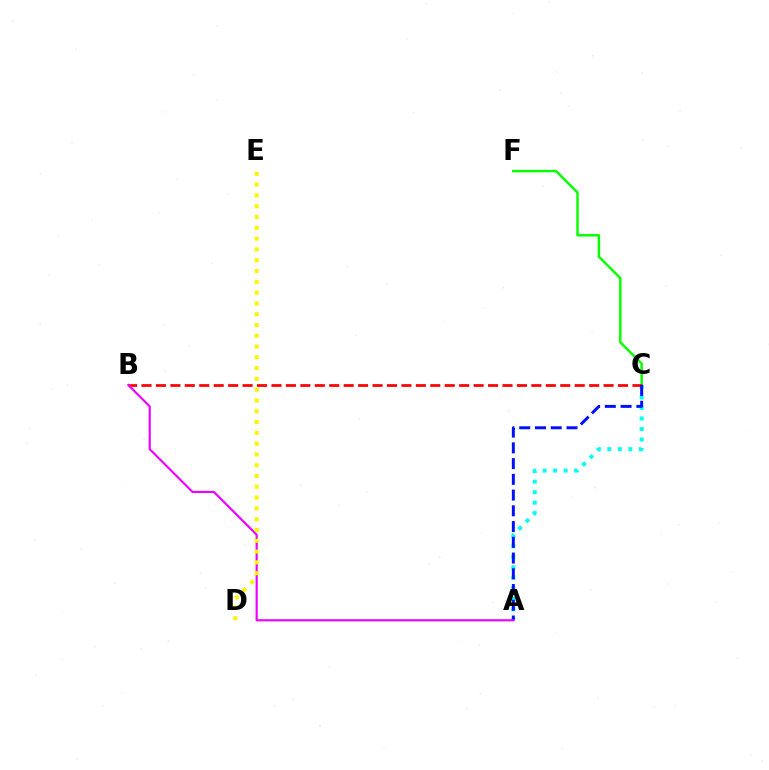{('A', 'C'): [{'color': '#00fff6', 'line_style': 'dotted', 'thickness': 2.85}, {'color': '#0010ff', 'line_style': 'dashed', 'thickness': 2.14}], ('C', 'F'): [{'color': '#08ff00', 'line_style': 'solid', 'thickness': 1.78}], ('B', 'C'): [{'color': '#ff0000', 'line_style': 'dashed', 'thickness': 1.96}], ('A', 'B'): [{'color': '#ee00ff', 'line_style': 'solid', 'thickness': 1.56}], ('D', 'E'): [{'color': '#fcf500', 'line_style': 'dotted', 'thickness': 2.93}]}